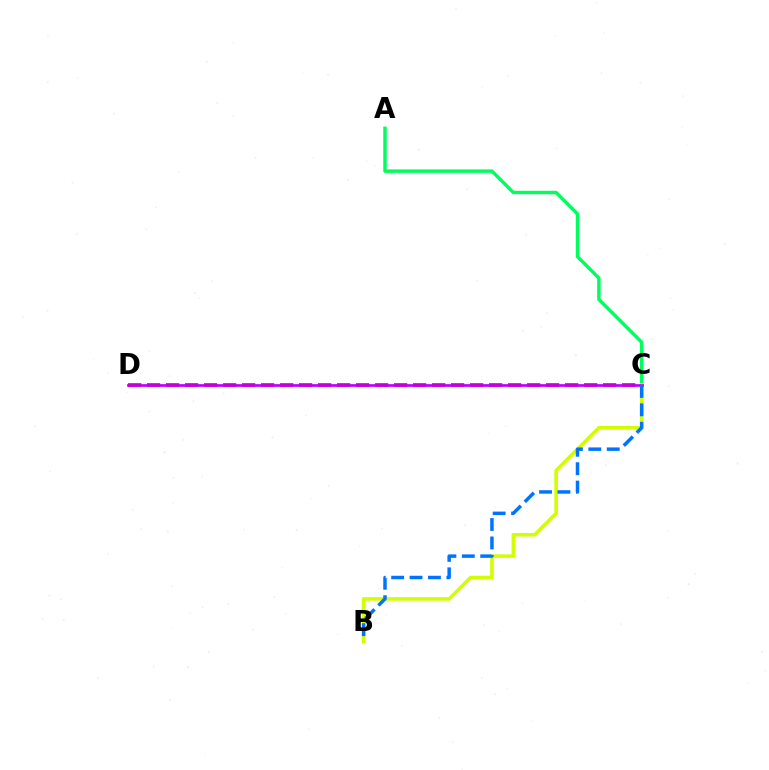{('C', 'D'): [{'color': '#ff0000', 'line_style': 'dashed', 'thickness': 2.58}, {'color': '#b900ff', 'line_style': 'solid', 'thickness': 1.93}], ('A', 'C'): [{'color': '#00ff5c', 'line_style': 'solid', 'thickness': 2.48}], ('B', 'C'): [{'color': '#d1ff00', 'line_style': 'solid', 'thickness': 2.56}, {'color': '#0074ff', 'line_style': 'dashed', 'thickness': 2.5}]}